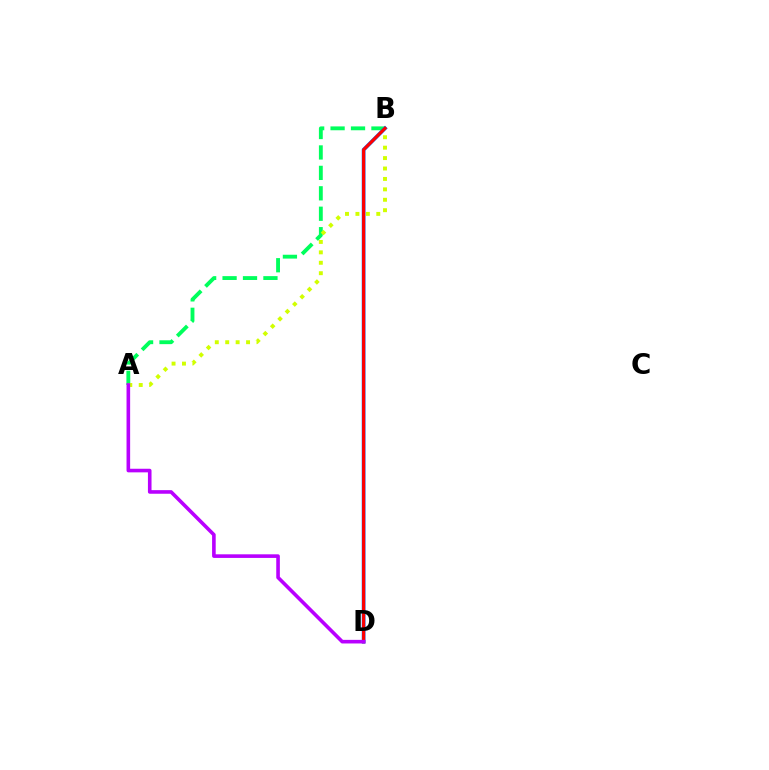{('A', 'B'): [{'color': '#00ff5c', 'line_style': 'dashed', 'thickness': 2.78}, {'color': '#d1ff00', 'line_style': 'dotted', 'thickness': 2.83}], ('B', 'D'): [{'color': '#0074ff', 'line_style': 'solid', 'thickness': 2.69}, {'color': '#ff0000', 'line_style': 'solid', 'thickness': 2.24}], ('A', 'D'): [{'color': '#b900ff', 'line_style': 'solid', 'thickness': 2.59}]}